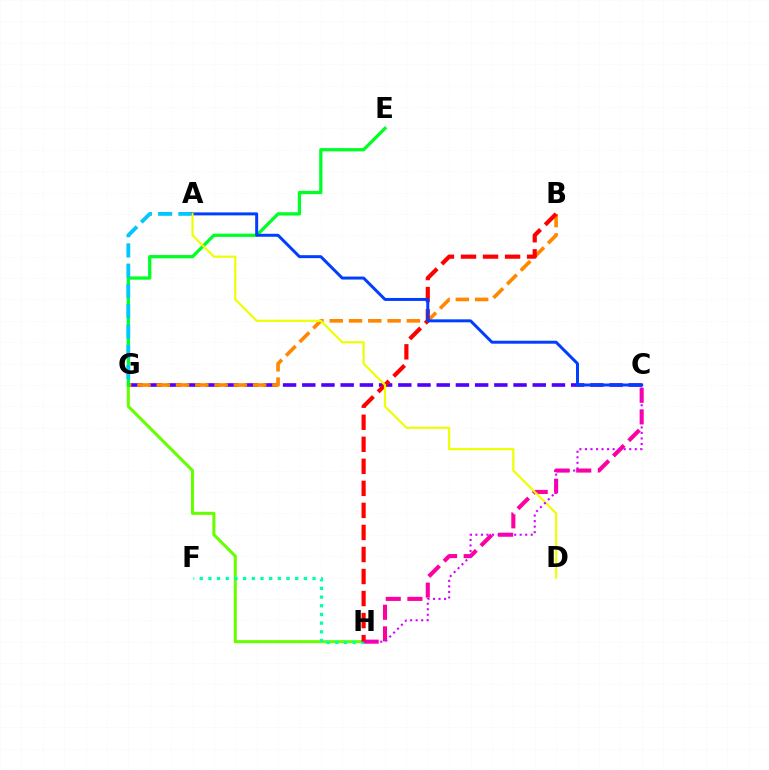{('G', 'H'): [{'color': '#66ff00', 'line_style': 'solid', 'thickness': 2.21}], ('C', 'G'): [{'color': '#4f00ff', 'line_style': 'dashed', 'thickness': 2.61}], ('B', 'G'): [{'color': '#ff8800', 'line_style': 'dashed', 'thickness': 2.62}], ('E', 'G'): [{'color': '#00ff27', 'line_style': 'solid', 'thickness': 2.36}], ('C', 'H'): [{'color': '#ff00a0', 'line_style': 'dashed', 'thickness': 2.94}, {'color': '#d600ff', 'line_style': 'dotted', 'thickness': 1.5}], ('F', 'H'): [{'color': '#00ffaf', 'line_style': 'dotted', 'thickness': 2.36}], ('B', 'H'): [{'color': '#ff0000', 'line_style': 'dashed', 'thickness': 2.99}], ('A', 'G'): [{'color': '#00c7ff', 'line_style': 'dashed', 'thickness': 2.75}], ('A', 'C'): [{'color': '#003fff', 'line_style': 'solid', 'thickness': 2.15}], ('A', 'D'): [{'color': '#eeff00', 'line_style': 'solid', 'thickness': 1.56}]}